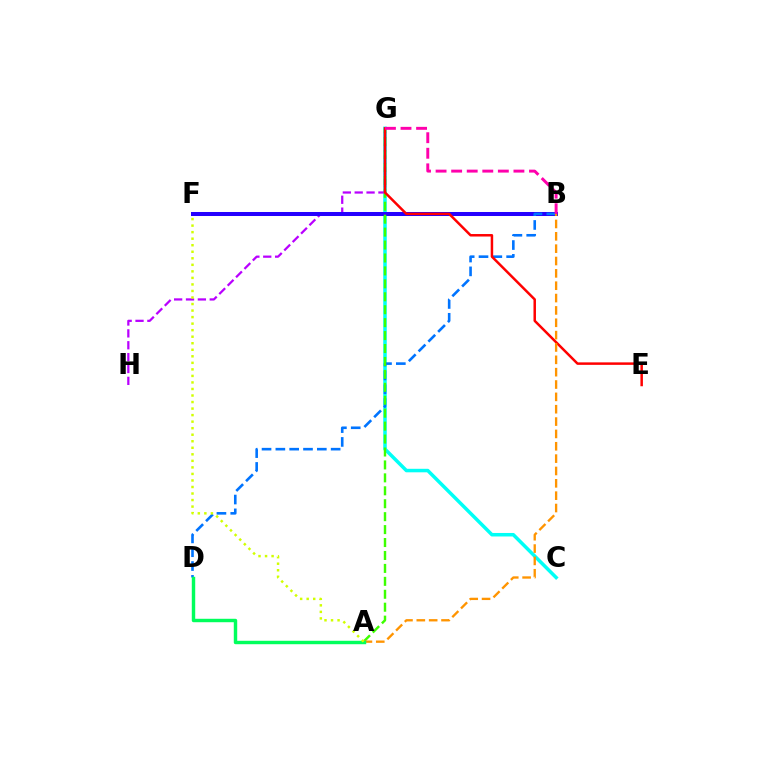{('C', 'G'): [{'color': '#00fff6', 'line_style': 'solid', 'thickness': 2.53}], ('G', 'H'): [{'color': '#b900ff', 'line_style': 'dashed', 'thickness': 1.61}], ('B', 'F'): [{'color': '#2500ff', 'line_style': 'solid', 'thickness': 2.89}], ('B', 'D'): [{'color': '#0074ff', 'line_style': 'dashed', 'thickness': 1.88}], ('A', 'G'): [{'color': '#3dff00', 'line_style': 'dashed', 'thickness': 1.76}], ('E', 'G'): [{'color': '#ff0000', 'line_style': 'solid', 'thickness': 1.79}], ('A', 'B'): [{'color': '#ff9400', 'line_style': 'dashed', 'thickness': 1.68}], ('B', 'G'): [{'color': '#ff00ac', 'line_style': 'dashed', 'thickness': 2.12}], ('A', 'D'): [{'color': '#00ff5c', 'line_style': 'solid', 'thickness': 2.47}], ('A', 'F'): [{'color': '#d1ff00', 'line_style': 'dotted', 'thickness': 1.78}]}